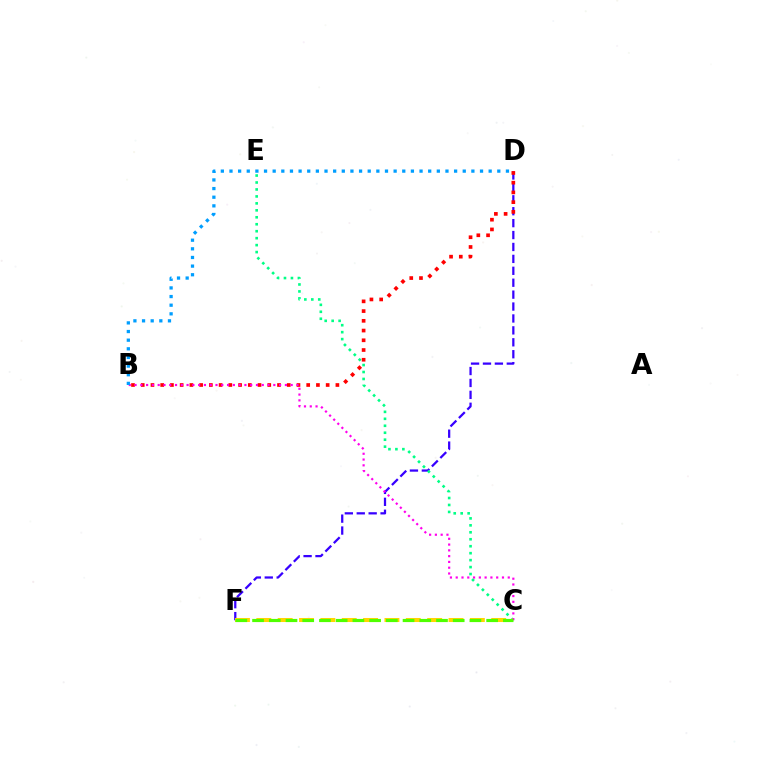{('D', 'F'): [{'color': '#3700ff', 'line_style': 'dashed', 'thickness': 1.62}], ('C', 'E'): [{'color': '#00ff86', 'line_style': 'dotted', 'thickness': 1.89}], ('B', 'D'): [{'color': '#ff0000', 'line_style': 'dotted', 'thickness': 2.64}, {'color': '#009eff', 'line_style': 'dotted', 'thickness': 2.35}], ('B', 'C'): [{'color': '#ff00ed', 'line_style': 'dotted', 'thickness': 1.57}], ('C', 'F'): [{'color': '#ffd500', 'line_style': 'dashed', 'thickness': 2.9}, {'color': '#4fff00', 'line_style': 'dashed', 'thickness': 2.27}]}